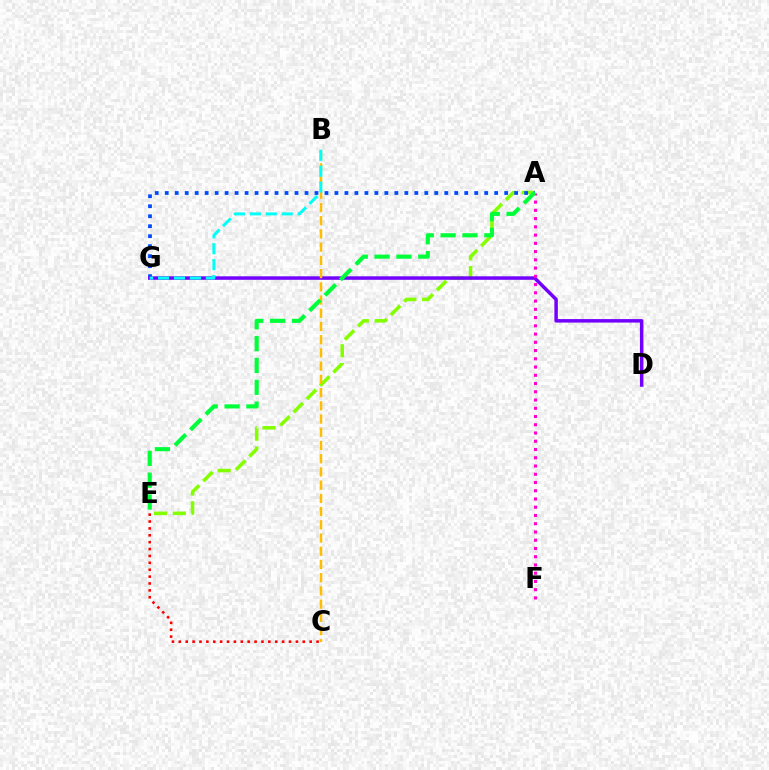{('A', 'E'): [{'color': '#84ff00', 'line_style': 'dashed', 'thickness': 2.55}, {'color': '#00ff39', 'line_style': 'dashed', 'thickness': 2.97}], ('A', 'G'): [{'color': '#004bff', 'line_style': 'dotted', 'thickness': 2.71}], ('D', 'G'): [{'color': '#7200ff', 'line_style': 'solid', 'thickness': 2.51}], ('B', 'C'): [{'color': '#ffbd00', 'line_style': 'dashed', 'thickness': 1.8}], ('A', 'F'): [{'color': '#ff00cf', 'line_style': 'dotted', 'thickness': 2.24}], ('B', 'G'): [{'color': '#00fff6', 'line_style': 'dashed', 'thickness': 2.17}], ('C', 'E'): [{'color': '#ff0000', 'line_style': 'dotted', 'thickness': 1.87}]}